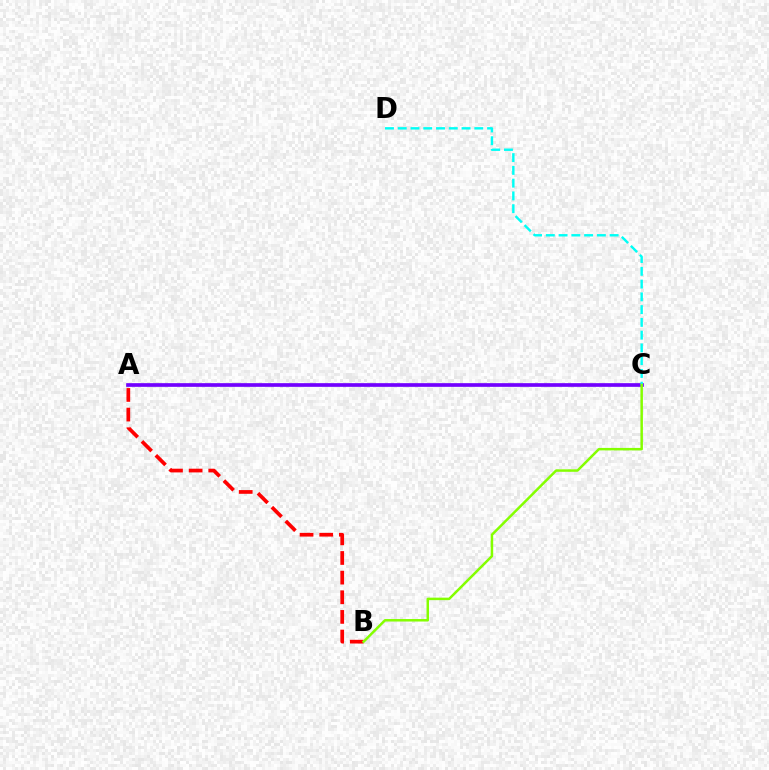{('A', 'C'): [{'color': '#7200ff', 'line_style': 'solid', 'thickness': 2.64}], ('A', 'B'): [{'color': '#ff0000', 'line_style': 'dashed', 'thickness': 2.67}], ('C', 'D'): [{'color': '#00fff6', 'line_style': 'dashed', 'thickness': 1.73}], ('B', 'C'): [{'color': '#84ff00', 'line_style': 'solid', 'thickness': 1.8}]}